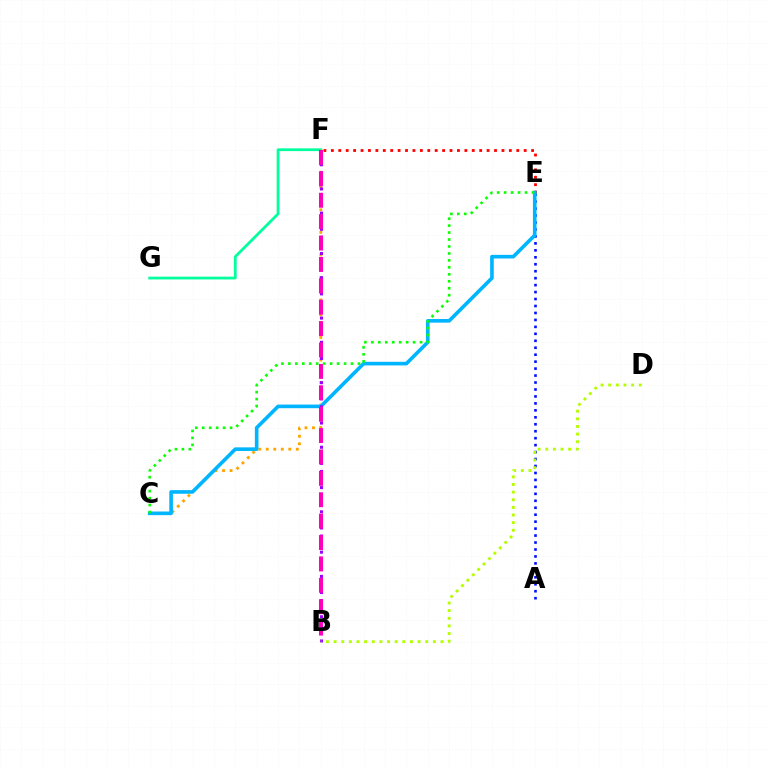{('E', 'F'): [{'color': '#ff0000', 'line_style': 'dotted', 'thickness': 2.02}], ('F', 'G'): [{'color': '#00ff9d', 'line_style': 'solid', 'thickness': 1.99}], ('C', 'F'): [{'color': '#ffa500', 'line_style': 'dotted', 'thickness': 2.04}], ('A', 'E'): [{'color': '#0010ff', 'line_style': 'dotted', 'thickness': 1.89}], ('C', 'E'): [{'color': '#00b5ff', 'line_style': 'solid', 'thickness': 2.61}, {'color': '#08ff00', 'line_style': 'dotted', 'thickness': 1.89}], ('B', 'F'): [{'color': '#9b00ff', 'line_style': 'dotted', 'thickness': 2.19}, {'color': '#ff00bd', 'line_style': 'dashed', 'thickness': 2.91}], ('B', 'D'): [{'color': '#b3ff00', 'line_style': 'dotted', 'thickness': 2.08}]}